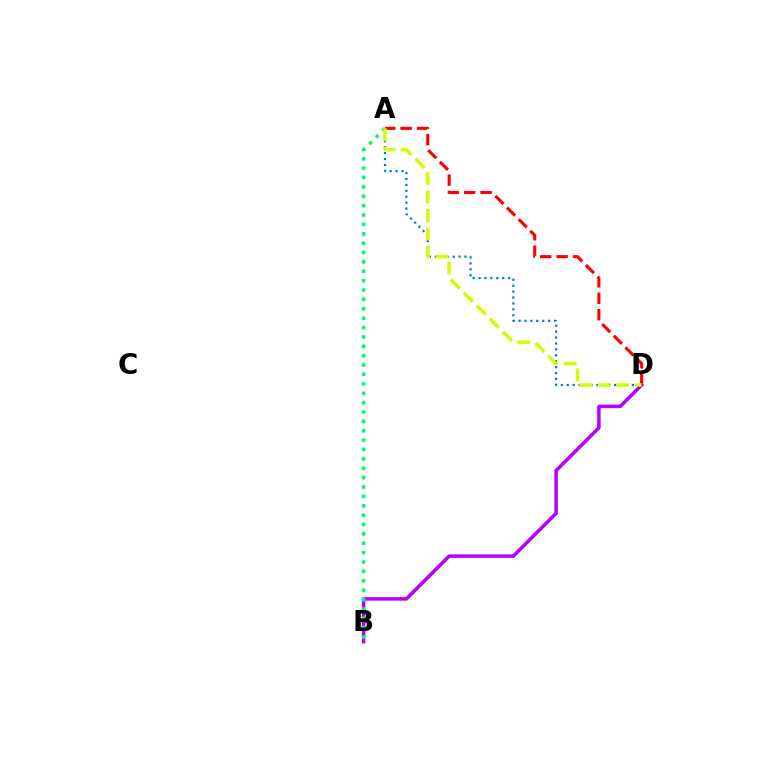{('B', 'D'): [{'color': '#b900ff', 'line_style': 'solid', 'thickness': 2.54}], ('A', 'D'): [{'color': '#0074ff', 'line_style': 'dotted', 'thickness': 1.61}, {'color': '#ff0000', 'line_style': 'dashed', 'thickness': 2.23}, {'color': '#d1ff00', 'line_style': 'dashed', 'thickness': 2.51}], ('A', 'B'): [{'color': '#00ff5c', 'line_style': 'dotted', 'thickness': 2.55}]}